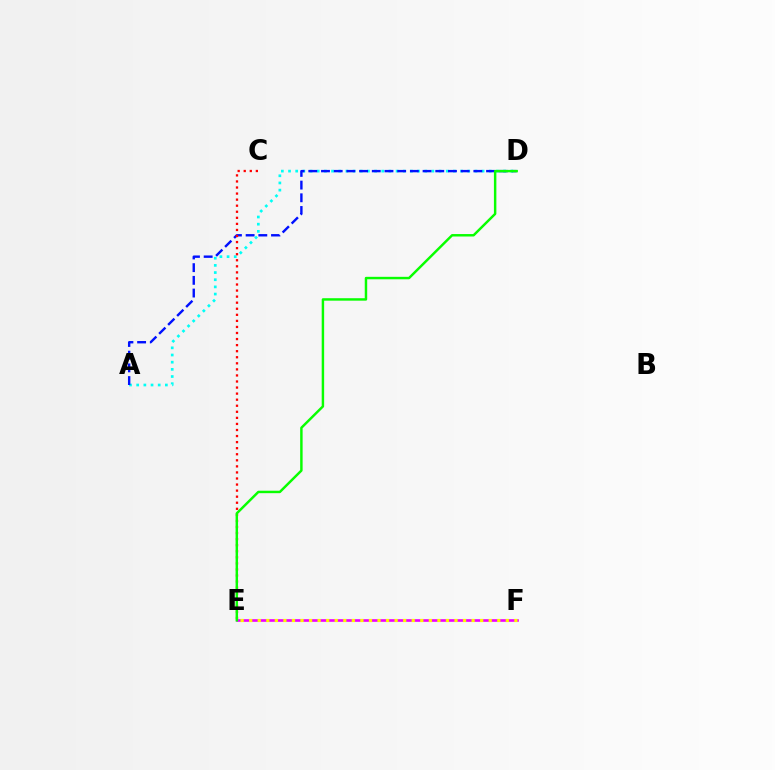{('E', 'F'): [{'color': '#ee00ff', 'line_style': 'solid', 'thickness': 1.91}, {'color': '#fcf500', 'line_style': 'dotted', 'thickness': 2.32}], ('A', 'D'): [{'color': '#00fff6', 'line_style': 'dotted', 'thickness': 1.95}, {'color': '#0010ff', 'line_style': 'dashed', 'thickness': 1.72}], ('C', 'E'): [{'color': '#ff0000', 'line_style': 'dotted', 'thickness': 1.65}], ('D', 'E'): [{'color': '#08ff00', 'line_style': 'solid', 'thickness': 1.77}]}